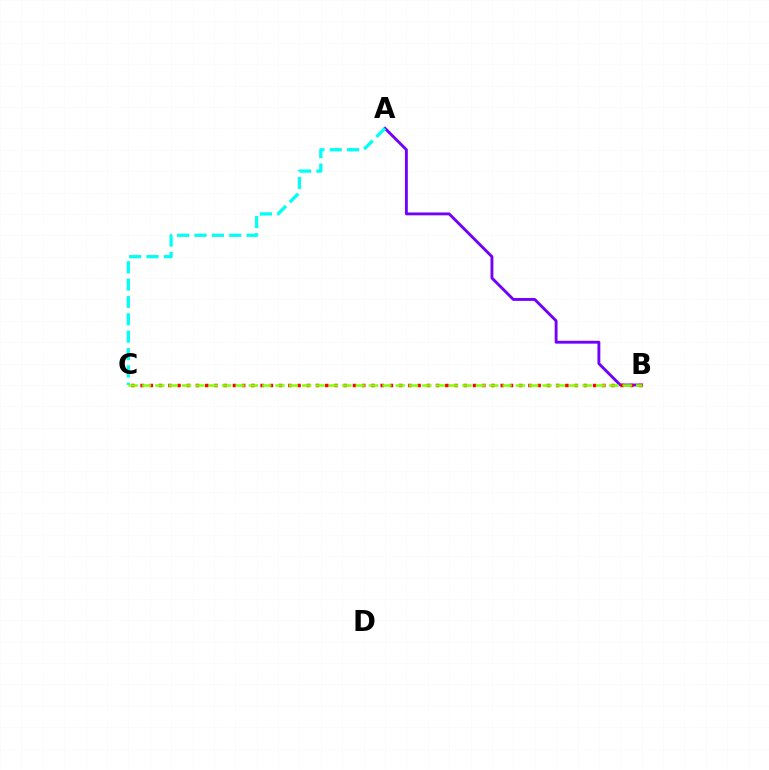{('A', 'B'): [{'color': '#7200ff', 'line_style': 'solid', 'thickness': 2.06}], ('B', 'C'): [{'color': '#ff0000', 'line_style': 'dotted', 'thickness': 2.51}, {'color': '#84ff00', 'line_style': 'dashed', 'thickness': 1.81}], ('A', 'C'): [{'color': '#00fff6', 'line_style': 'dashed', 'thickness': 2.36}]}